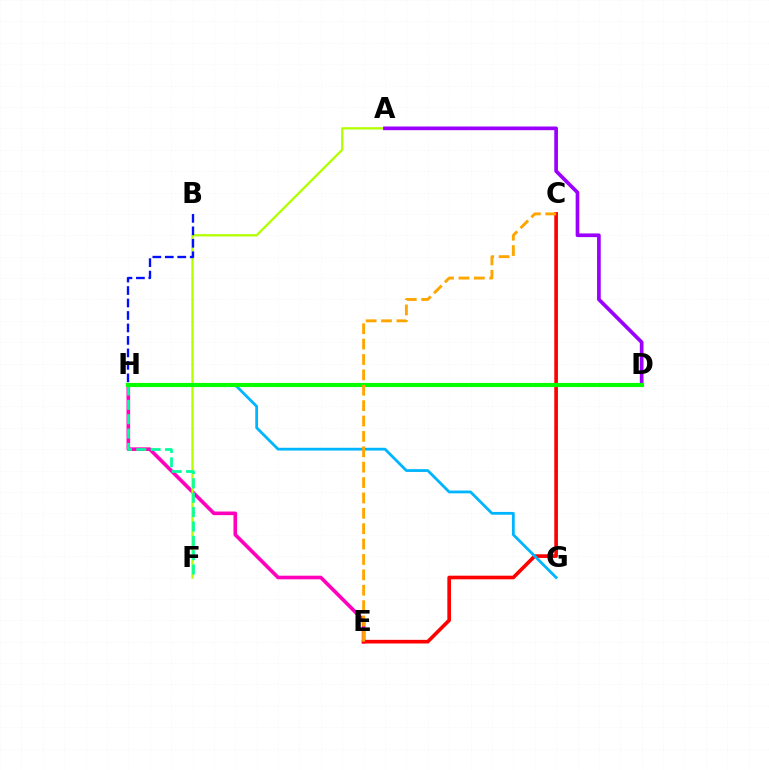{('E', 'H'): [{'color': '#ff00bd', 'line_style': 'solid', 'thickness': 2.61}], ('A', 'F'): [{'color': '#b3ff00', 'line_style': 'solid', 'thickness': 1.66}], ('C', 'E'): [{'color': '#ff0000', 'line_style': 'solid', 'thickness': 2.62}, {'color': '#ffa500', 'line_style': 'dashed', 'thickness': 2.09}], ('G', 'H'): [{'color': '#00b5ff', 'line_style': 'solid', 'thickness': 2.01}], ('B', 'H'): [{'color': '#0010ff', 'line_style': 'dashed', 'thickness': 1.69}], ('F', 'H'): [{'color': '#00ff9d', 'line_style': 'dashed', 'thickness': 1.95}], ('A', 'D'): [{'color': '#9b00ff', 'line_style': 'solid', 'thickness': 2.66}], ('D', 'H'): [{'color': '#08ff00', 'line_style': 'solid', 'thickness': 2.98}]}